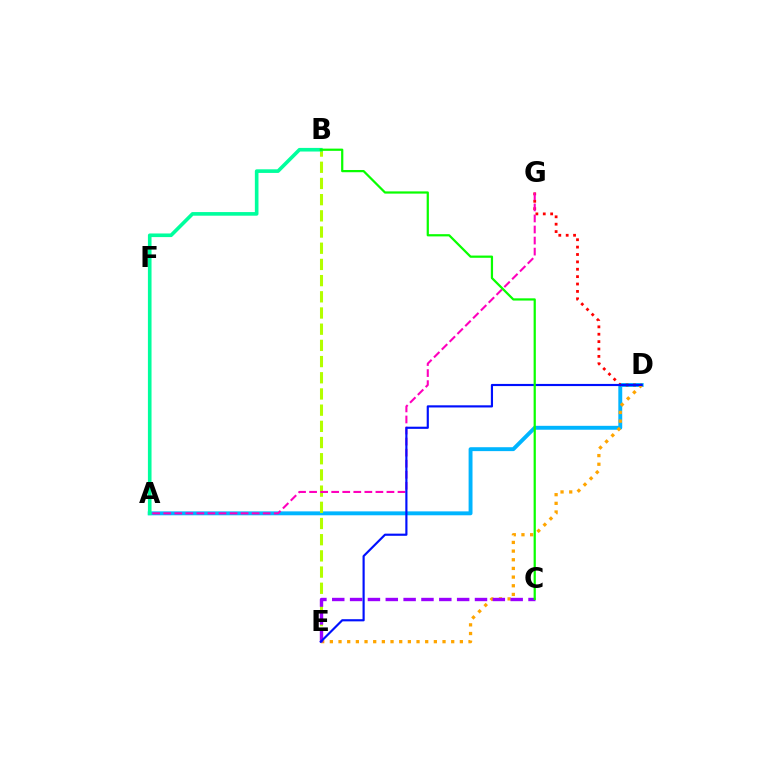{('A', 'D'): [{'color': '#00b5ff', 'line_style': 'solid', 'thickness': 2.81}], ('D', 'G'): [{'color': '#ff0000', 'line_style': 'dotted', 'thickness': 2.01}], ('D', 'E'): [{'color': '#ffa500', 'line_style': 'dotted', 'thickness': 2.35}, {'color': '#0010ff', 'line_style': 'solid', 'thickness': 1.55}], ('B', 'E'): [{'color': '#b3ff00', 'line_style': 'dashed', 'thickness': 2.2}], ('C', 'E'): [{'color': '#9b00ff', 'line_style': 'dashed', 'thickness': 2.42}], ('A', 'G'): [{'color': '#ff00bd', 'line_style': 'dashed', 'thickness': 1.5}], ('A', 'B'): [{'color': '#00ff9d', 'line_style': 'solid', 'thickness': 2.61}], ('B', 'C'): [{'color': '#08ff00', 'line_style': 'solid', 'thickness': 1.6}]}